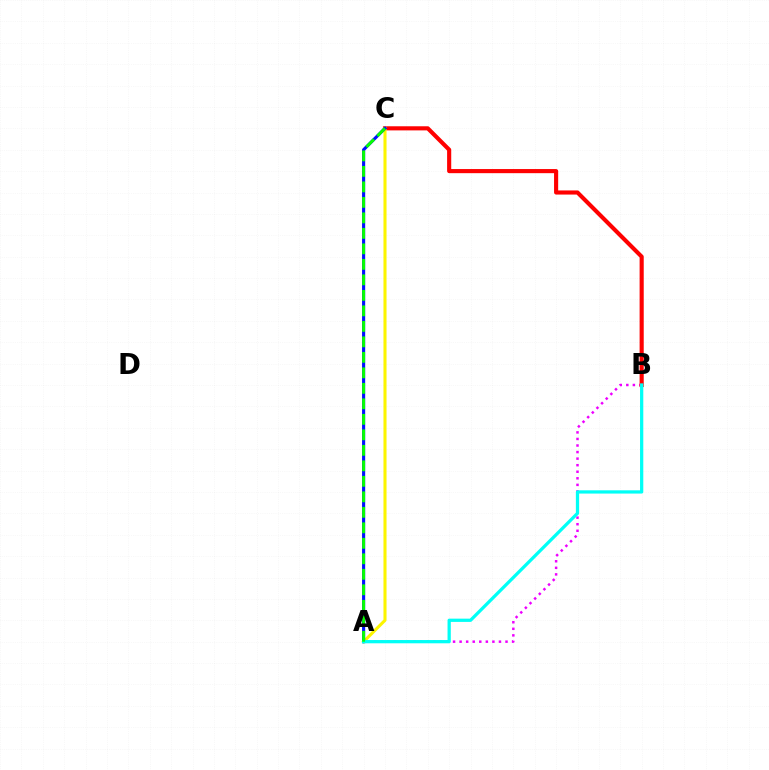{('A', 'B'): [{'color': '#ee00ff', 'line_style': 'dotted', 'thickness': 1.78}, {'color': '#00fff6', 'line_style': 'solid', 'thickness': 2.34}], ('B', 'C'): [{'color': '#ff0000', 'line_style': 'solid', 'thickness': 2.97}], ('A', 'C'): [{'color': '#fcf500', 'line_style': 'solid', 'thickness': 2.21}, {'color': '#0010ff', 'line_style': 'solid', 'thickness': 2.24}, {'color': '#08ff00', 'line_style': 'dashed', 'thickness': 2.11}]}